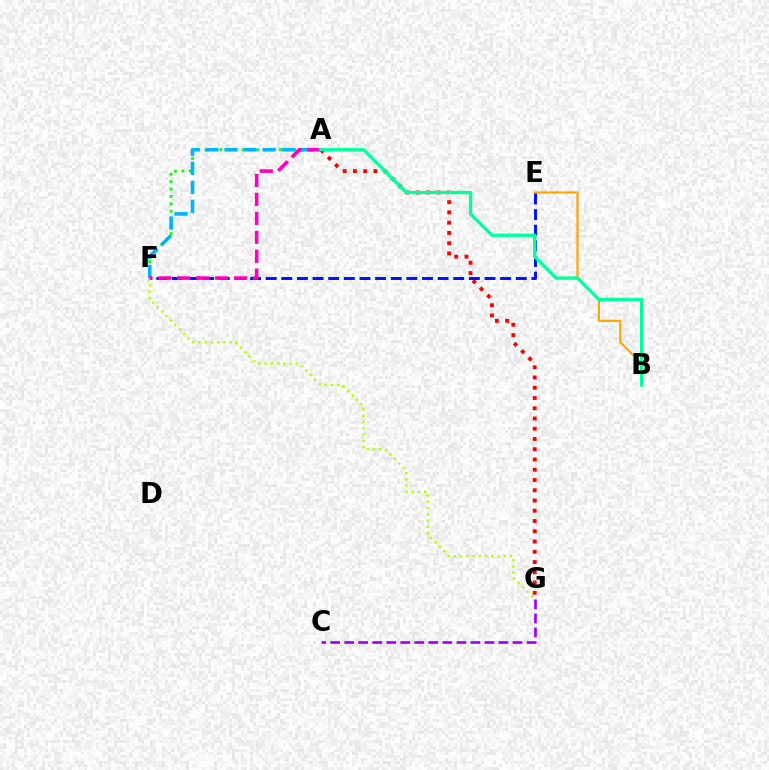{('F', 'G'): [{'color': '#b3ff00', 'line_style': 'dotted', 'thickness': 1.7}], ('A', 'F'): [{'color': '#08ff00', 'line_style': 'dotted', 'thickness': 2.02}, {'color': '#00b5ff', 'line_style': 'dashed', 'thickness': 2.59}, {'color': '#ff00bd', 'line_style': 'dashed', 'thickness': 2.57}], ('A', 'G'): [{'color': '#ff0000', 'line_style': 'dotted', 'thickness': 2.79}], ('B', 'E'): [{'color': '#ffa500', 'line_style': 'solid', 'thickness': 1.59}], ('E', 'F'): [{'color': '#0010ff', 'line_style': 'dashed', 'thickness': 2.12}], ('C', 'G'): [{'color': '#9b00ff', 'line_style': 'dashed', 'thickness': 1.91}], ('A', 'B'): [{'color': '#00ff9d', 'line_style': 'solid', 'thickness': 2.37}]}